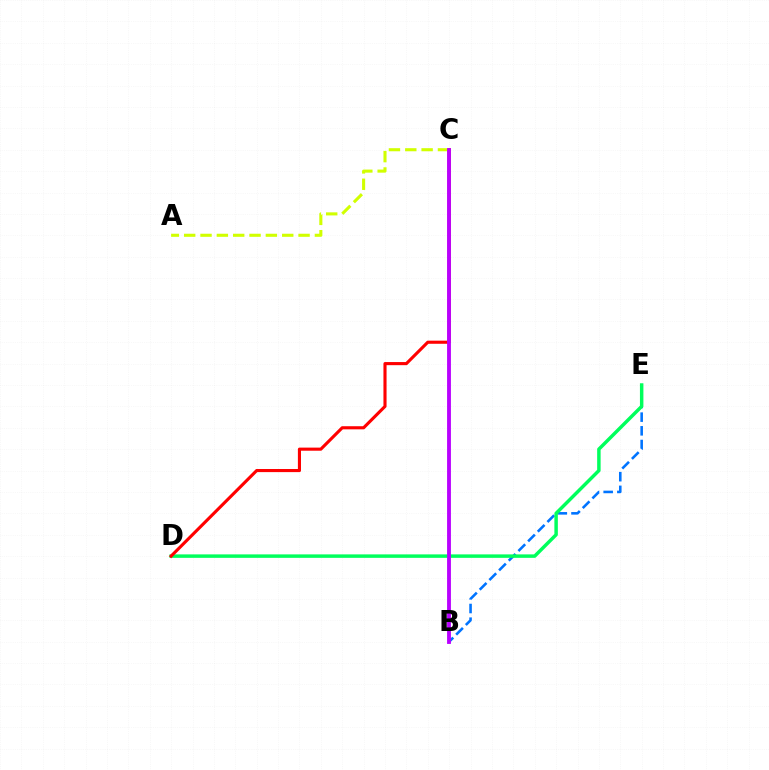{('B', 'E'): [{'color': '#0074ff', 'line_style': 'dashed', 'thickness': 1.86}], ('D', 'E'): [{'color': '#00ff5c', 'line_style': 'solid', 'thickness': 2.49}], ('C', 'D'): [{'color': '#ff0000', 'line_style': 'solid', 'thickness': 2.24}], ('A', 'C'): [{'color': '#d1ff00', 'line_style': 'dashed', 'thickness': 2.22}], ('B', 'C'): [{'color': '#b900ff', 'line_style': 'solid', 'thickness': 2.77}]}